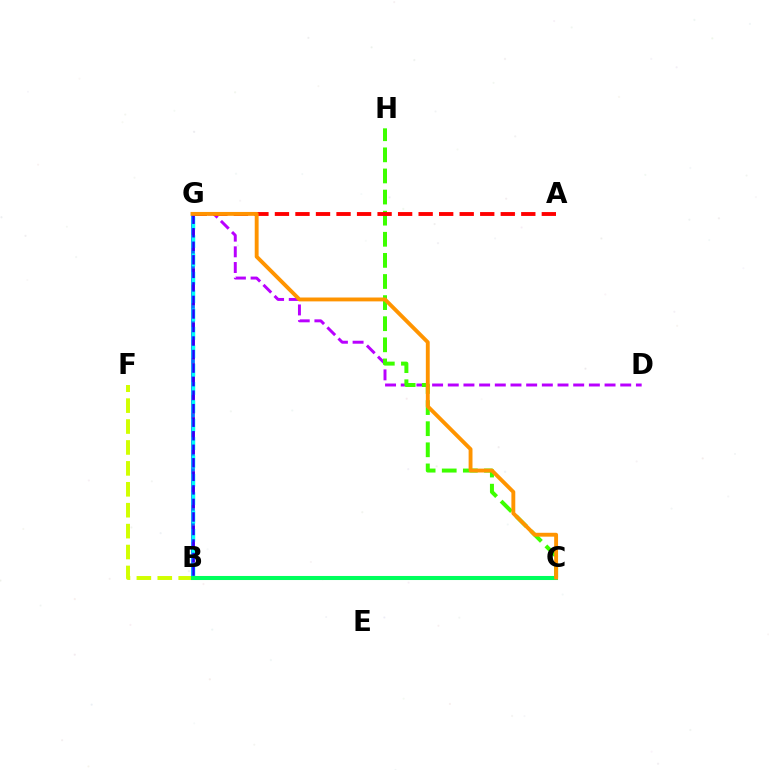{('D', 'G'): [{'color': '#b900ff', 'line_style': 'dashed', 'thickness': 2.13}], ('B', 'G'): [{'color': '#0074ff', 'line_style': 'solid', 'thickness': 2.7}, {'color': '#ff00ac', 'line_style': 'dashed', 'thickness': 1.84}, {'color': '#00fff6', 'line_style': 'dashed', 'thickness': 2.49}, {'color': '#2500ff', 'line_style': 'dashed', 'thickness': 1.84}], ('C', 'H'): [{'color': '#3dff00', 'line_style': 'dashed', 'thickness': 2.87}], ('A', 'G'): [{'color': '#ff0000', 'line_style': 'dashed', 'thickness': 2.79}], ('B', 'F'): [{'color': '#d1ff00', 'line_style': 'dashed', 'thickness': 2.84}], ('B', 'C'): [{'color': '#00ff5c', 'line_style': 'solid', 'thickness': 2.92}], ('C', 'G'): [{'color': '#ff9400', 'line_style': 'solid', 'thickness': 2.79}]}